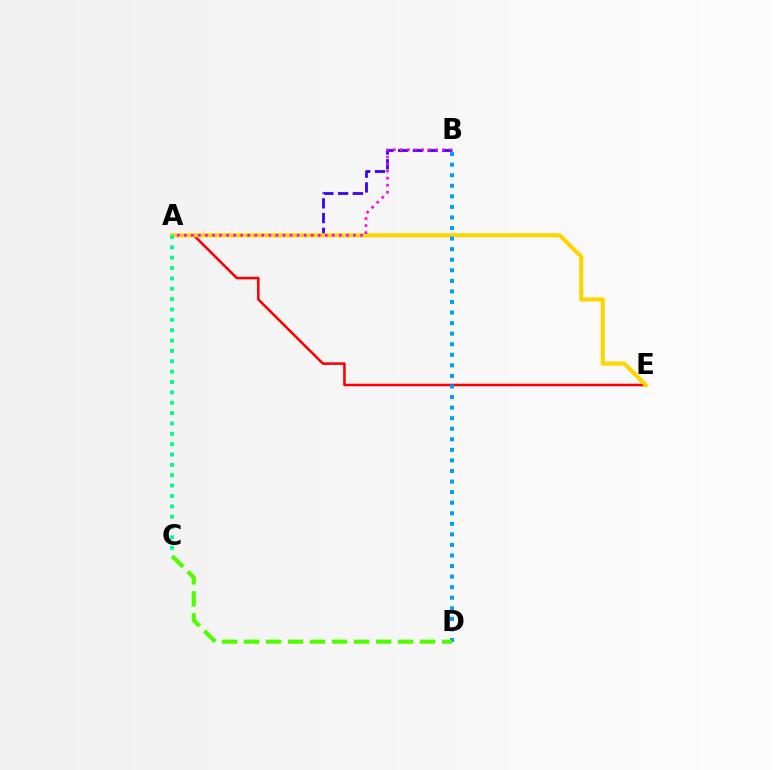{('A', 'B'): [{'color': '#3700ff', 'line_style': 'dashed', 'thickness': 2.0}, {'color': '#ff00ed', 'line_style': 'dotted', 'thickness': 1.92}], ('A', 'E'): [{'color': '#ff0000', 'line_style': 'solid', 'thickness': 1.83}, {'color': '#ffd500', 'line_style': 'solid', 'thickness': 2.96}], ('B', 'D'): [{'color': '#009eff', 'line_style': 'dotted', 'thickness': 2.87}], ('A', 'C'): [{'color': '#00ff86', 'line_style': 'dotted', 'thickness': 2.81}], ('C', 'D'): [{'color': '#4fff00', 'line_style': 'dashed', 'thickness': 2.99}]}